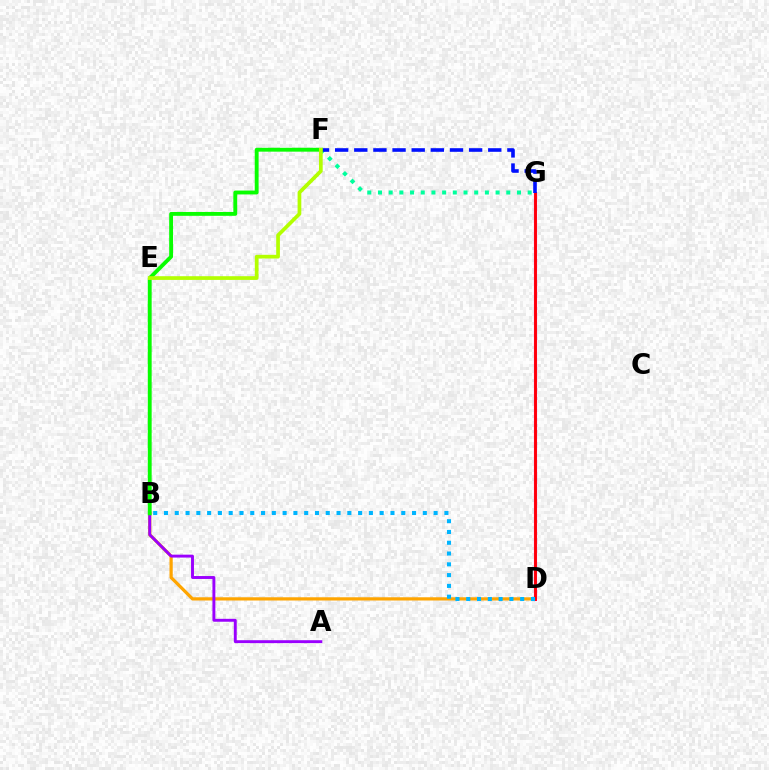{('B', 'D'): [{'color': '#ffa500', 'line_style': 'solid', 'thickness': 2.32}, {'color': '#00b5ff', 'line_style': 'dotted', 'thickness': 2.93}], ('D', 'G'): [{'color': '#ff00bd', 'line_style': 'solid', 'thickness': 2.25}, {'color': '#ff0000', 'line_style': 'solid', 'thickness': 1.98}], ('F', 'G'): [{'color': '#00ff9d', 'line_style': 'dotted', 'thickness': 2.91}, {'color': '#0010ff', 'line_style': 'dashed', 'thickness': 2.6}], ('A', 'B'): [{'color': '#9b00ff', 'line_style': 'solid', 'thickness': 2.1}], ('B', 'F'): [{'color': '#08ff00', 'line_style': 'solid', 'thickness': 2.78}], ('E', 'F'): [{'color': '#b3ff00', 'line_style': 'solid', 'thickness': 2.67}]}